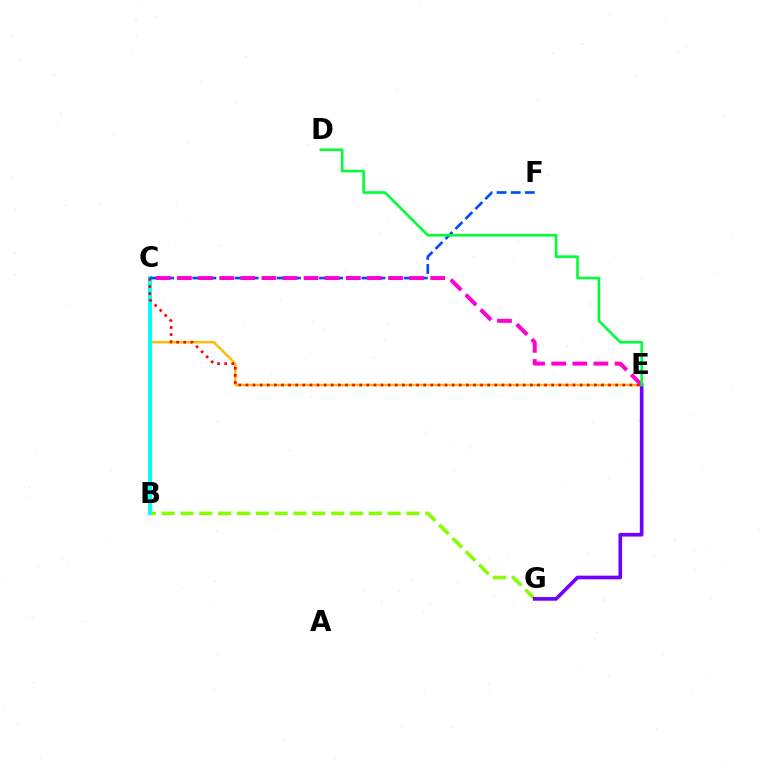{('C', 'E'): [{'color': '#ffbd00', 'line_style': 'solid', 'thickness': 1.76}, {'color': '#ff0000', 'line_style': 'dotted', 'thickness': 1.93}, {'color': '#ff00cf', 'line_style': 'dashed', 'thickness': 2.87}], ('B', 'G'): [{'color': '#84ff00', 'line_style': 'dashed', 'thickness': 2.56}], ('E', 'G'): [{'color': '#7200ff', 'line_style': 'solid', 'thickness': 2.64}], ('B', 'C'): [{'color': '#00fff6', 'line_style': 'solid', 'thickness': 2.85}], ('C', 'F'): [{'color': '#004bff', 'line_style': 'dashed', 'thickness': 1.91}], ('D', 'E'): [{'color': '#00ff39', 'line_style': 'solid', 'thickness': 1.89}]}